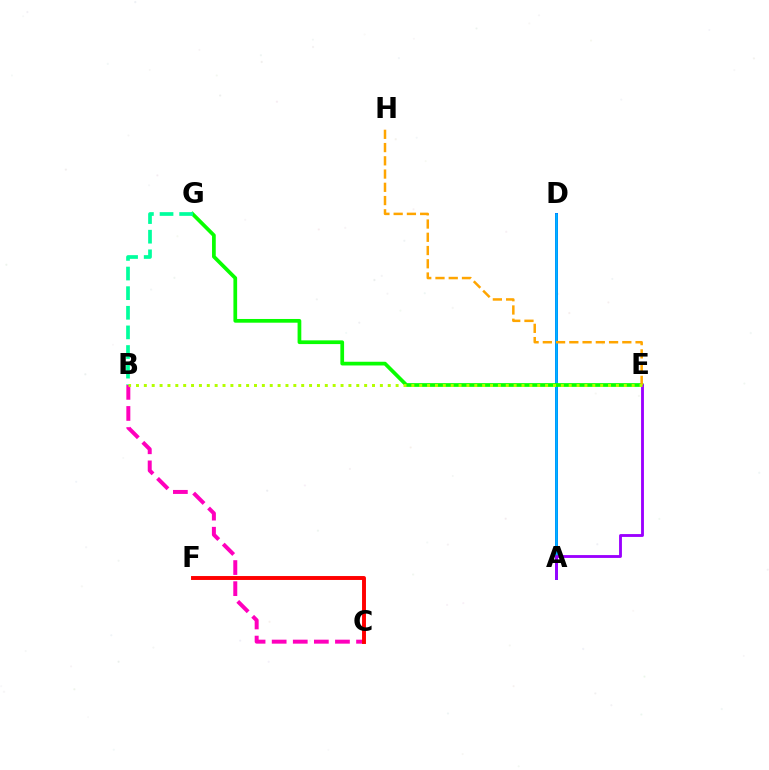{('B', 'C'): [{'color': '#ff00bd', 'line_style': 'dashed', 'thickness': 2.87}], ('A', 'D'): [{'color': '#0010ff', 'line_style': 'solid', 'thickness': 2.15}, {'color': '#00b5ff', 'line_style': 'solid', 'thickness': 1.91}], ('C', 'F'): [{'color': '#ff0000', 'line_style': 'solid', 'thickness': 2.82}], ('E', 'G'): [{'color': '#08ff00', 'line_style': 'solid', 'thickness': 2.68}], ('A', 'E'): [{'color': '#9b00ff', 'line_style': 'solid', 'thickness': 2.05}], ('E', 'H'): [{'color': '#ffa500', 'line_style': 'dashed', 'thickness': 1.8}], ('B', 'G'): [{'color': '#00ff9d', 'line_style': 'dashed', 'thickness': 2.66}], ('B', 'E'): [{'color': '#b3ff00', 'line_style': 'dotted', 'thickness': 2.14}]}